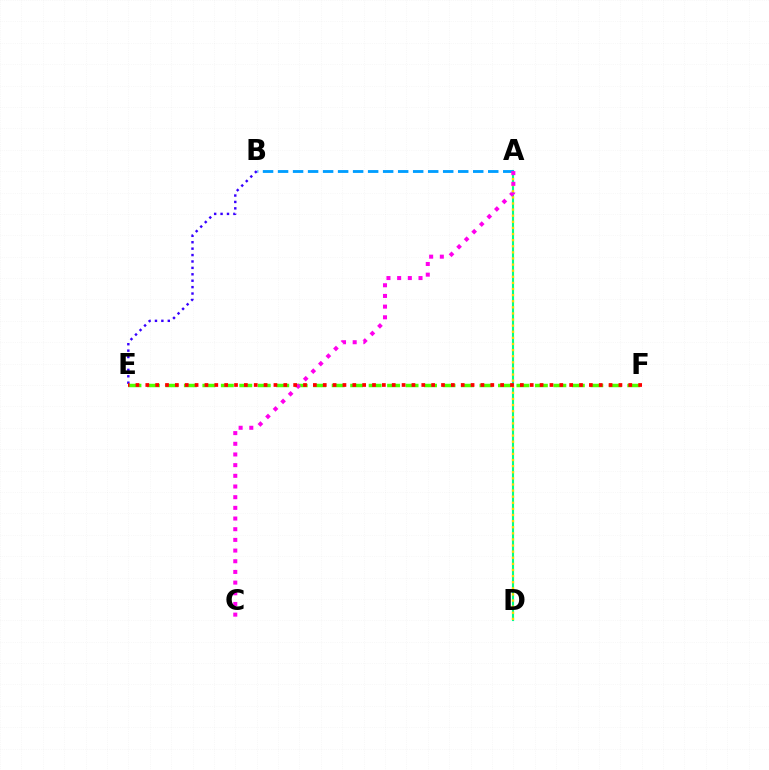{('E', 'F'): [{'color': '#4fff00', 'line_style': 'dashed', 'thickness': 2.51}, {'color': '#ff0000', 'line_style': 'dotted', 'thickness': 2.68}], ('A', 'D'): [{'color': '#00ff86', 'line_style': 'solid', 'thickness': 1.54}, {'color': '#ffd500', 'line_style': 'dotted', 'thickness': 1.66}], ('A', 'B'): [{'color': '#009eff', 'line_style': 'dashed', 'thickness': 2.04}], ('B', 'E'): [{'color': '#3700ff', 'line_style': 'dotted', 'thickness': 1.74}], ('A', 'C'): [{'color': '#ff00ed', 'line_style': 'dotted', 'thickness': 2.9}]}